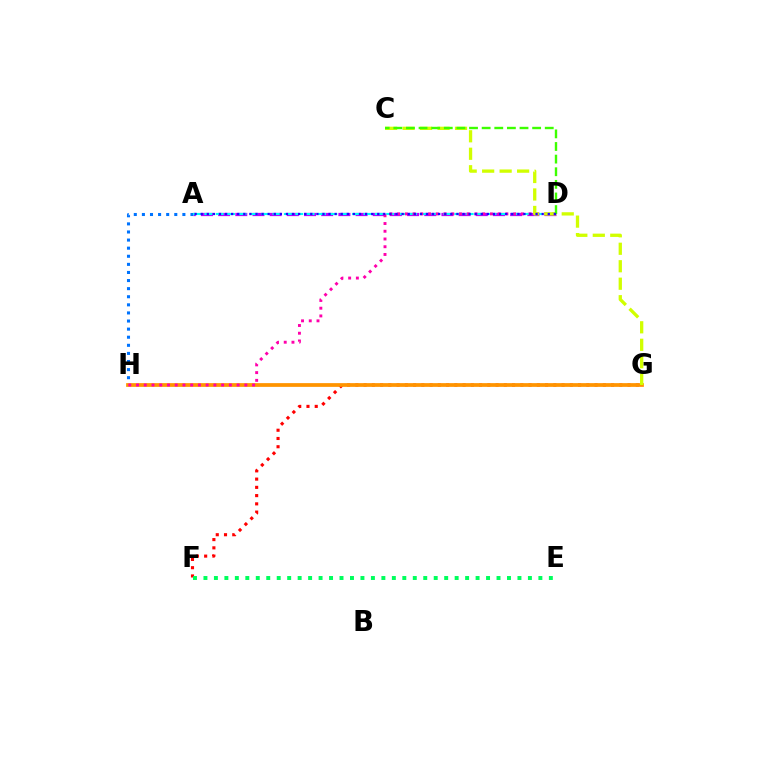{('A', 'H'): [{'color': '#0074ff', 'line_style': 'dotted', 'thickness': 2.2}], ('F', 'G'): [{'color': '#ff0000', 'line_style': 'dotted', 'thickness': 2.24}], ('A', 'D'): [{'color': '#b900ff', 'line_style': 'dashed', 'thickness': 2.33}, {'color': '#00fff6', 'line_style': 'dashed', 'thickness': 1.54}, {'color': '#2500ff', 'line_style': 'dotted', 'thickness': 1.65}], ('G', 'H'): [{'color': '#ff9400', 'line_style': 'solid', 'thickness': 2.69}], ('D', 'H'): [{'color': '#ff00ac', 'line_style': 'dotted', 'thickness': 2.1}], ('C', 'G'): [{'color': '#d1ff00', 'line_style': 'dashed', 'thickness': 2.37}], ('C', 'D'): [{'color': '#3dff00', 'line_style': 'dashed', 'thickness': 1.71}], ('E', 'F'): [{'color': '#00ff5c', 'line_style': 'dotted', 'thickness': 2.84}]}